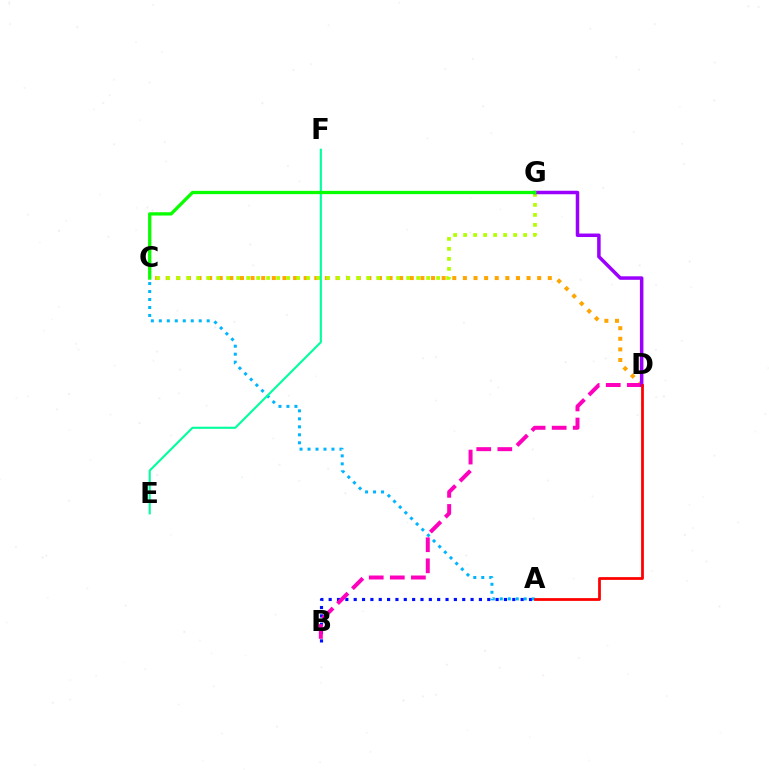{('A', 'B'): [{'color': '#0010ff', 'line_style': 'dotted', 'thickness': 2.27}], ('C', 'D'): [{'color': '#ffa500', 'line_style': 'dotted', 'thickness': 2.88}], ('C', 'G'): [{'color': '#b3ff00', 'line_style': 'dotted', 'thickness': 2.72}, {'color': '#08ff00', 'line_style': 'solid', 'thickness': 2.37}], ('A', 'C'): [{'color': '#00b5ff', 'line_style': 'dotted', 'thickness': 2.17}], ('B', 'D'): [{'color': '#ff00bd', 'line_style': 'dashed', 'thickness': 2.86}], ('D', 'G'): [{'color': '#9b00ff', 'line_style': 'solid', 'thickness': 2.52}], ('A', 'D'): [{'color': '#ff0000', 'line_style': 'solid', 'thickness': 1.98}], ('E', 'F'): [{'color': '#00ff9d', 'line_style': 'solid', 'thickness': 1.52}]}